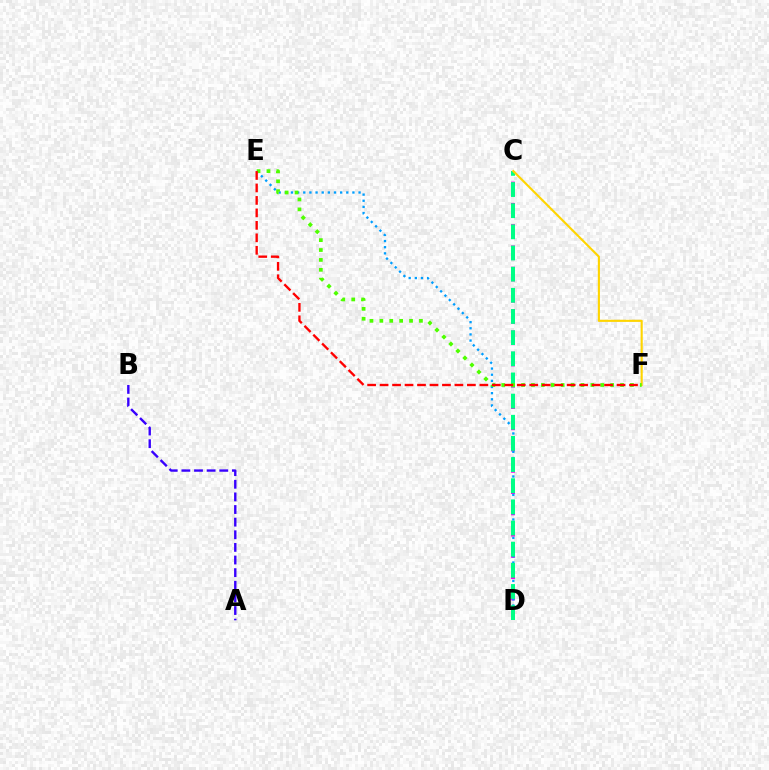{('C', 'D'): [{'color': '#ff00ed', 'line_style': 'dotted', 'thickness': 2.89}, {'color': '#00ff86', 'line_style': 'dashed', 'thickness': 2.87}], ('D', 'E'): [{'color': '#009eff', 'line_style': 'dotted', 'thickness': 1.67}], ('C', 'F'): [{'color': '#ffd500', 'line_style': 'solid', 'thickness': 1.53}], ('E', 'F'): [{'color': '#4fff00', 'line_style': 'dotted', 'thickness': 2.69}, {'color': '#ff0000', 'line_style': 'dashed', 'thickness': 1.69}], ('A', 'B'): [{'color': '#3700ff', 'line_style': 'dashed', 'thickness': 1.72}]}